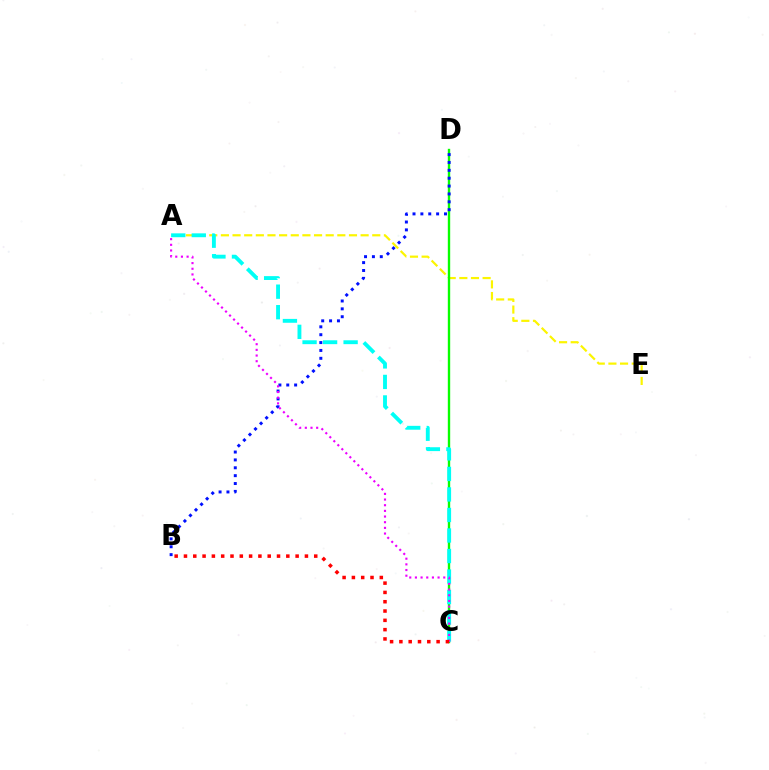{('A', 'E'): [{'color': '#fcf500', 'line_style': 'dashed', 'thickness': 1.58}], ('C', 'D'): [{'color': '#08ff00', 'line_style': 'solid', 'thickness': 1.71}], ('A', 'C'): [{'color': '#00fff6', 'line_style': 'dashed', 'thickness': 2.79}, {'color': '#ee00ff', 'line_style': 'dotted', 'thickness': 1.54}], ('B', 'D'): [{'color': '#0010ff', 'line_style': 'dotted', 'thickness': 2.14}], ('B', 'C'): [{'color': '#ff0000', 'line_style': 'dotted', 'thickness': 2.53}]}